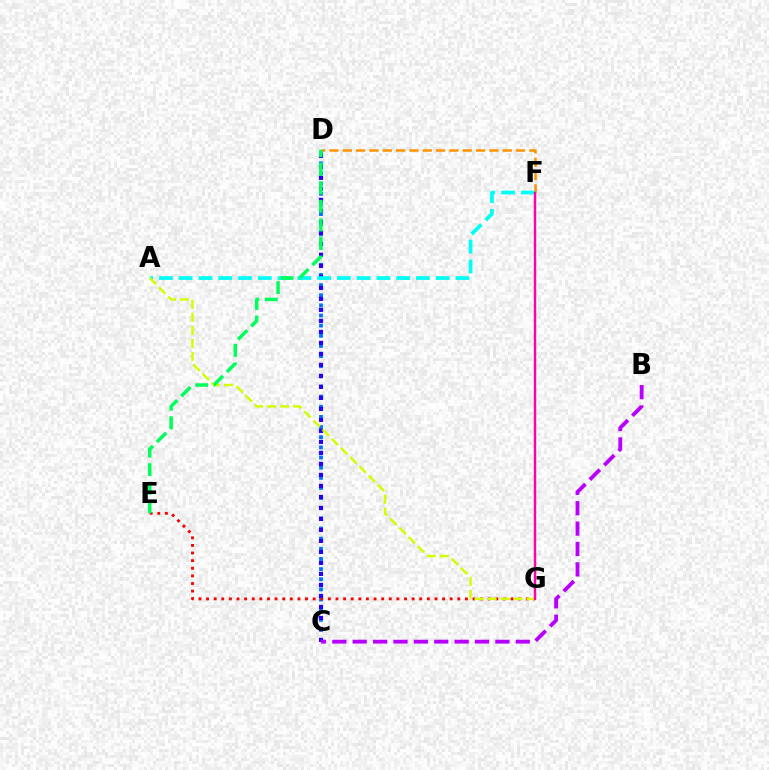{('C', 'D'): [{'color': '#0074ff', 'line_style': 'dotted', 'thickness': 2.76}, {'color': '#2500ff', 'line_style': 'dotted', 'thickness': 2.99}], ('D', 'F'): [{'color': '#ff9400', 'line_style': 'dashed', 'thickness': 1.81}], ('E', 'G'): [{'color': '#ff0000', 'line_style': 'dotted', 'thickness': 2.07}], ('B', 'C'): [{'color': '#b900ff', 'line_style': 'dashed', 'thickness': 2.77}], ('F', 'G'): [{'color': '#3dff00', 'line_style': 'dotted', 'thickness': 1.54}, {'color': '#ff00ac', 'line_style': 'solid', 'thickness': 1.71}], ('A', 'F'): [{'color': '#00fff6', 'line_style': 'dashed', 'thickness': 2.69}], ('A', 'G'): [{'color': '#d1ff00', 'line_style': 'dashed', 'thickness': 1.77}], ('D', 'E'): [{'color': '#00ff5c', 'line_style': 'dashed', 'thickness': 2.53}]}